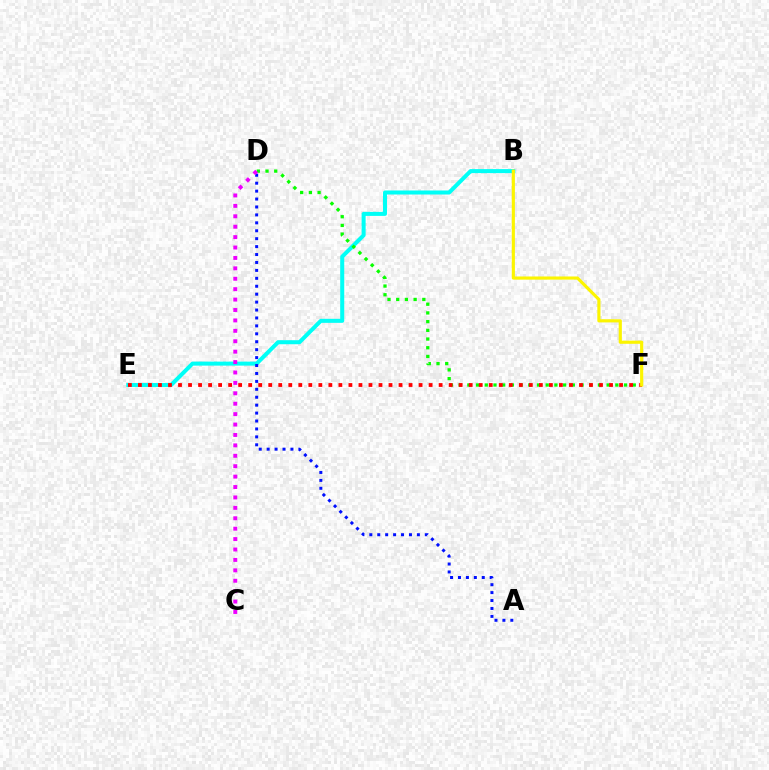{('B', 'E'): [{'color': '#00fff6', 'line_style': 'solid', 'thickness': 2.9}], ('D', 'F'): [{'color': '#08ff00', 'line_style': 'dotted', 'thickness': 2.37}], ('E', 'F'): [{'color': '#ff0000', 'line_style': 'dotted', 'thickness': 2.72}], ('A', 'D'): [{'color': '#0010ff', 'line_style': 'dotted', 'thickness': 2.15}], ('C', 'D'): [{'color': '#ee00ff', 'line_style': 'dotted', 'thickness': 2.83}], ('B', 'F'): [{'color': '#fcf500', 'line_style': 'solid', 'thickness': 2.28}]}